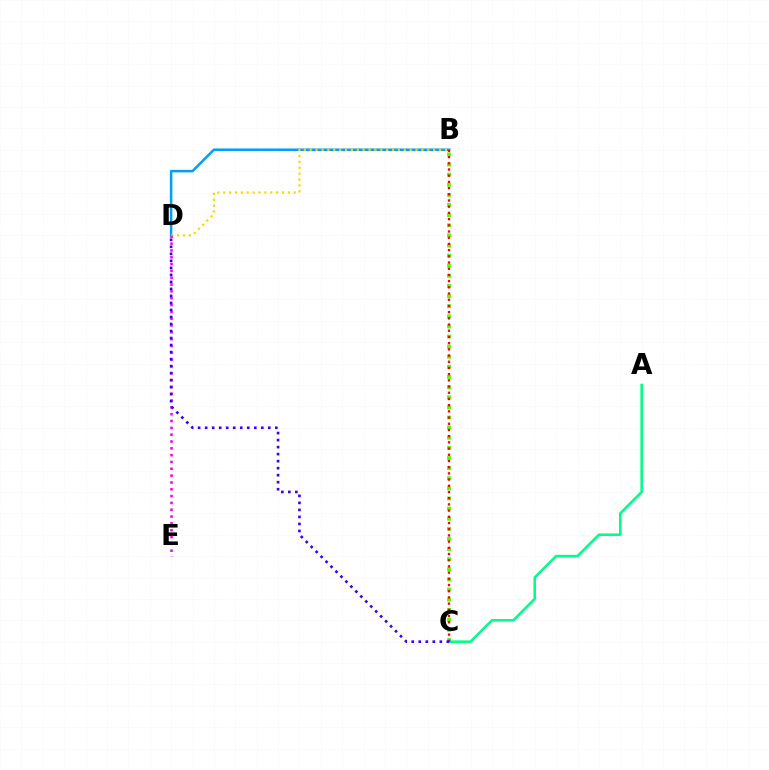{('B', 'D'): [{'color': '#009eff', 'line_style': 'solid', 'thickness': 1.8}, {'color': '#ffd500', 'line_style': 'dotted', 'thickness': 1.6}], ('B', 'C'): [{'color': '#4fff00', 'line_style': 'dotted', 'thickness': 2.75}, {'color': '#ff0000', 'line_style': 'dotted', 'thickness': 1.69}], ('A', 'C'): [{'color': '#00ff86', 'line_style': 'solid', 'thickness': 1.85}], ('D', 'E'): [{'color': '#ff00ed', 'line_style': 'dotted', 'thickness': 1.85}], ('C', 'D'): [{'color': '#3700ff', 'line_style': 'dotted', 'thickness': 1.91}]}